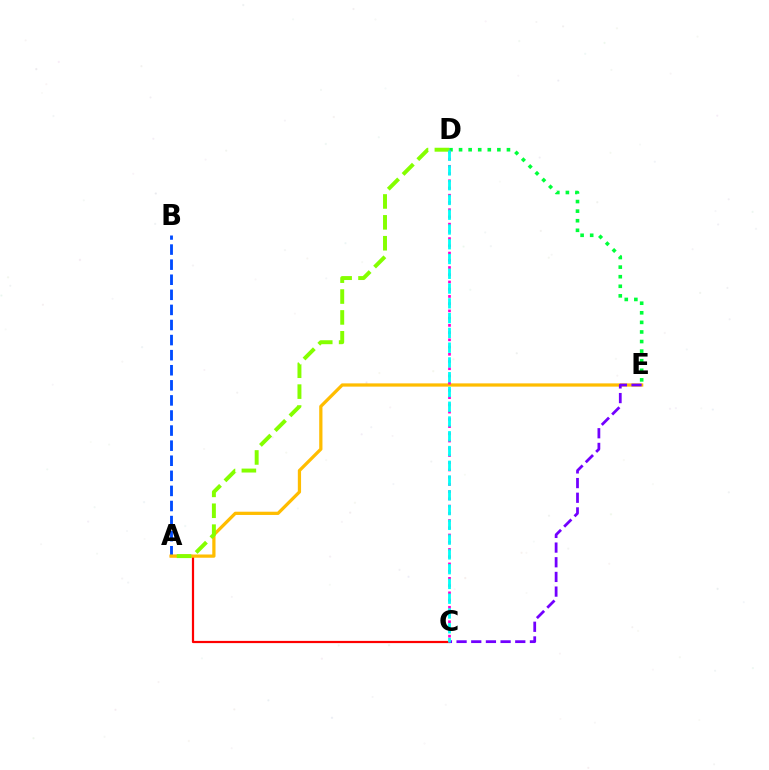{('D', 'E'): [{'color': '#00ff39', 'line_style': 'dotted', 'thickness': 2.6}], ('A', 'C'): [{'color': '#ff0000', 'line_style': 'solid', 'thickness': 1.59}], ('A', 'B'): [{'color': '#004bff', 'line_style': 'dashed', 'thickness': 2.05}], ('A', 'E'): [{'color': '#ffbd00', 'line_style': 'solid', 'thickness': 2.34}], ('C', 'D'): [{'color': '#ff00cf', 'line_style': 'dotted', 'thickness': 1.96}, {'color': '#00fff6', 'line_style': 'dashed', 'thickness': 2.01}], ('A', 'D'): [{'color': '#84ff00', 'line_style': 'dashed', 'thickness': 2.84}], ('C', 'E'): [{'color': '#7200ff', 'line_style': 'dashed', 'thickness': 1.99}]}